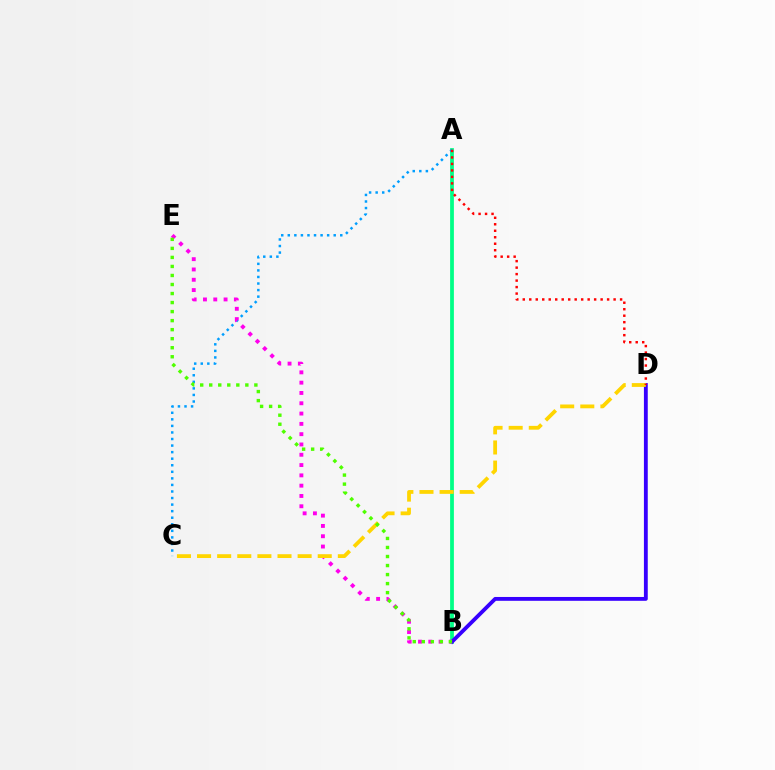{('A', 'B'): [{'color': '#00ff86', 'line_style': 'solid', 'thickness': 2.71}], ('A', 'C'): [{'color': '#009eff', 'line_style': 'dotted', 'thickness': 1.78}], ('B', 'D'): [{'color': '#3700ff', 'line_style': 'solid', 'thickness': 2.77}], ('B', 'E'): [{'color': '#ff00ed', 'line_style': 'dotted', 'thickness': 2.8}, {'color': '#4fff00', 'line_style': 'dotted', 'thickness': 2.45}], ('C', 'D'): [{'color': '#ffd500', 'line_style': 'dashed', 'thickness': 2.73}], ('A', 'D'): [{'color': '#ff0000', 'line_style': 'dotted', 'thickness': 1.76}]}